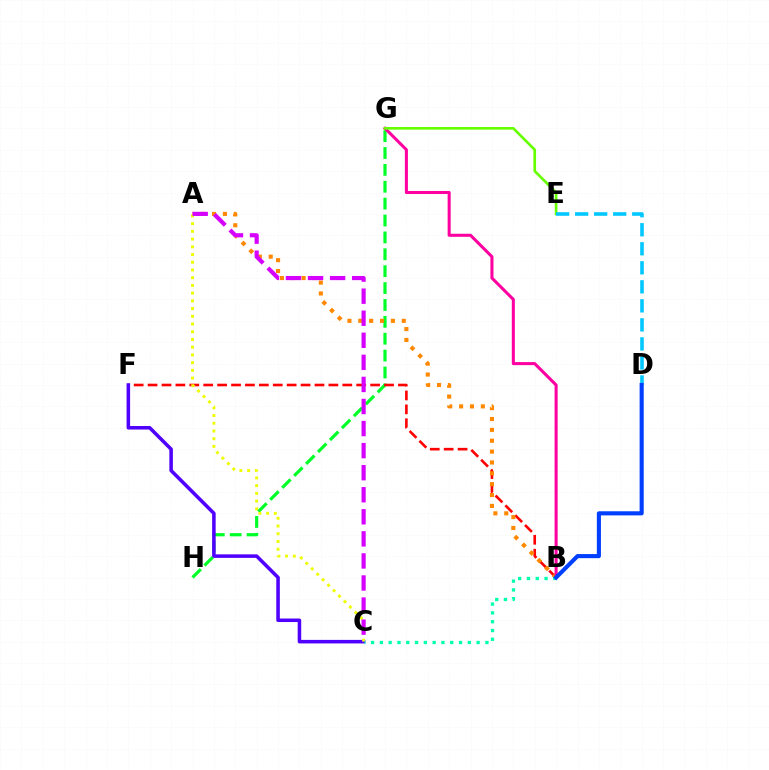{('G', 'H'): [{'color': '#00ff27', 'line_style': 'dashed', 'thickness': 2.29}], ('B', 'F'): [{'color': '#ff0000', 'line_style': 'dashed', 'thickness': 1.89}], ('C', 'F'): [{'color': '#4f00ff', 'line_style': 'solid', 'thickness': 2.54}], ('A', 'B'): [{'color': '#ff8800', 'line_style': 'dotted', 'thickness': 2.95}], ('B', 'G'): [{'color': '#ff00a0', 'line_style': 'solid', 'thickness': 2.2}], ('A', 'C'): [{'color': '#eeff00', 'line_style': 'dotted', 'thickness': 2.1}, {'color': '#d600ff', 'line_style': 'dashed', 'thickness': 3.0}], ('E', 'G'): [{'color': '#66ff00', 'line_style': 'solid', 'thickness': 1.92}], ('D', 'E'): [{'color': '#00c7ff', 'line_style': 'dashed', 'thickness': 2.58}], ('B', 'C'): [{'color': '#00ffaf', 'line_style': 'dotted', 'thickness': 2.39}], ('B', 'D'): [{'color': '#003fff', 'line_style': 'solid', 'thickness': 2.96}]}